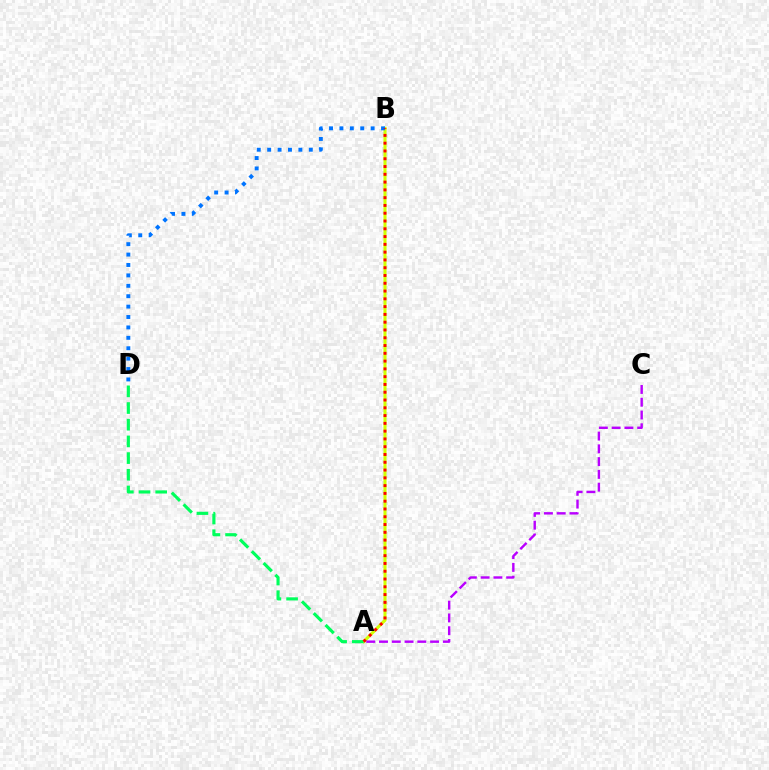{('A', 'B'): [{'color': '#d1ff00', 'line_style': 'solid', 'thickness': 2.21}, {'color': '#ff0000', 'line_style': 'dotted', 'thickness': 2.11}], ('B', 'D'): [{'color': '#0074ff', 'line_style': 'dotted', 'thickness': 2.83}], ('A', 'D'): [{'color': '#00ff5c', 'line_style': 'dashed', 'thickness': 2.27}], ('A', 'C'): [{'color': '#b900ff', 'line_style': 'dashed', 'thickness': 1.73}]}